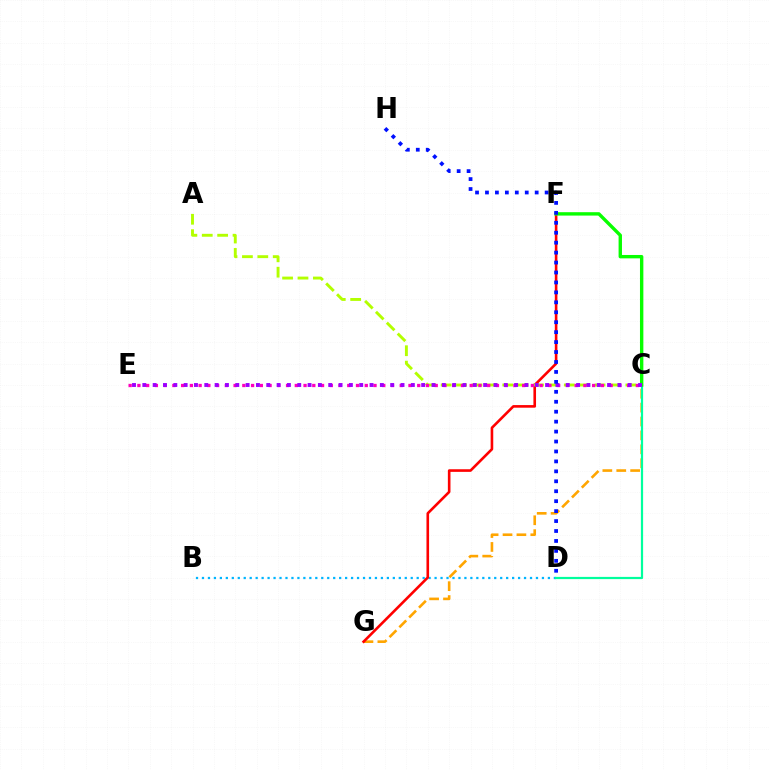{('B', 'D'): [{'color': '#00b5ff', 'line_style': 'dotted', 'thickness': 1.62}], ('C', 'G'): [{'color': '#ffa500', 'line_style': 'dashed', 'thickness': 1.89}], ('F', 'G'): [{'color': '#ff0000', 'line_style': 'solid', 'thickness': 1.88}], ('C', 'D'): [{'color': '#00ff9d', 'line_style': 'solid', 'thickness': 1.59}], ('C', 'F'): [{'color': '#08ff00', 'line_style': 'solid', 'thickness': 2.44}], ('A', 'C'): [{'color': '#b3ff00', 'line_style': 'dashed', 'thickness': 2.09}], ('C', 'E'): [{'color': '#ff00bd', 'line_style': 'dotted', 'thickness': 2.38}, {'color': '#9b00ff', 'line_style': 'dotted', 'thickness': 2.81}], ('D', 'H'): [{'color': '#0010ff', 'line_style': 'dotted', 'thickness': 2.7}]}